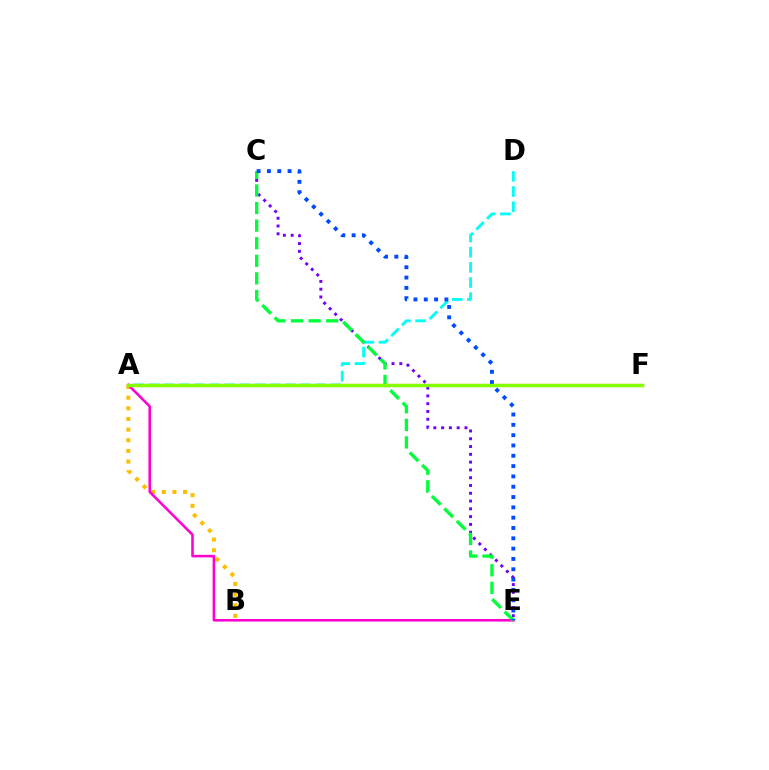{('A', 'F'): [{'color': '#ff0000', 'line_style': 'solid', 'thickness': 2.24}, {'color': '#84ff00', 'line_style': 'solid', 'thickness': 2.45}], ('A', 'D'): [{'color': '#00fff6', 'line_style': 'dashed', 'thickness': 2.06}], ('A', 'B'): [{'color': '#ffbd00', 'line_style': 'dotted', 'thickness': 2.89}], ('A', 'E'): [{'color': '#ff00cf', 'line_style': 'solid', 'thickness': 1.85}], ('C', 'E'): [{'color': '#7200ff', 'line_style': 'dotted', 'thickness': 2.12}, {'color': '#00ff39', 'line_style': 'dashed', 'thickness': 2.39}, {'color': '#004bff', 'line_style': 'dotted', 'thickness': 2.8}]}